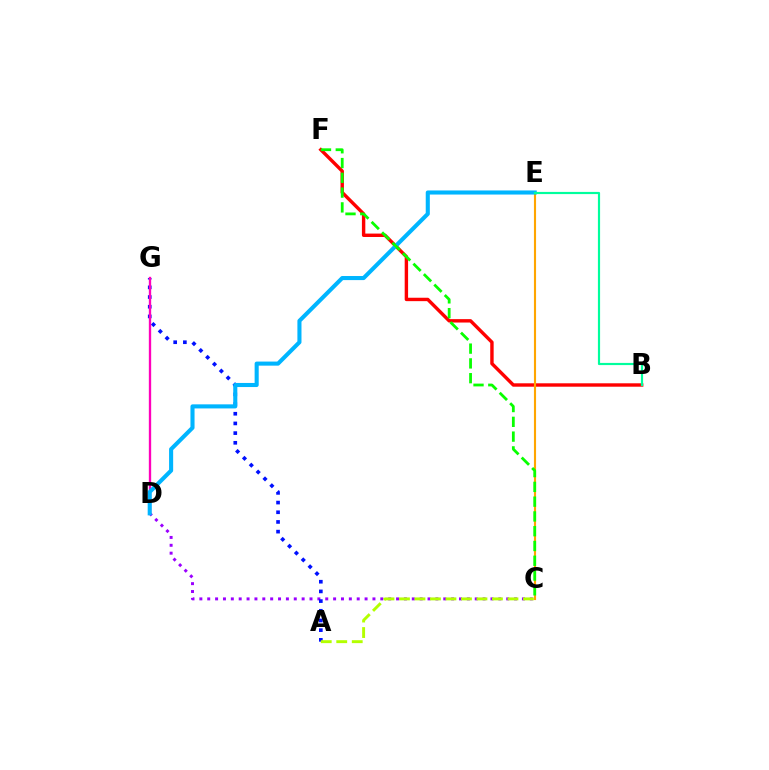{('C', 'D'): [{'color': '#9b00ff', 'line_style': 'dotted', 'thickness': 2.14}], ('A', 'G'): [{'color': '#0010ff', 'line_style': 'dotted', 'thickness': 2.63}], ('B', 'F'): [{'color': '#ff0000', 'line_style': 'solid', 'thickness': 2.45}], ('D', 'G'): [{'color': '#ff00bd', 'line_style': 'solid', 'thickness': 1.68}], ('C', 'E'): [{'color': '#ffa500', 'line_style': 'solid', 'thickness': 1.53}], ('D', 'E'): [{'color': '#00b5ff', 'line_style': 'solid', 'thickness': 2.94}], ('A', 'C'): [{'color': '#b3ff00', 'line_style': 'dashed', 'thickness': 2.11}], ('C', 'F'): [{'color': '#08ff00', 'line_style': 'dashed', 'thickness': 2.01}], ('B', 'E'): [{'color': '#00ff9d', 'line_style': 'solid', 'thickness': 1.57}]}